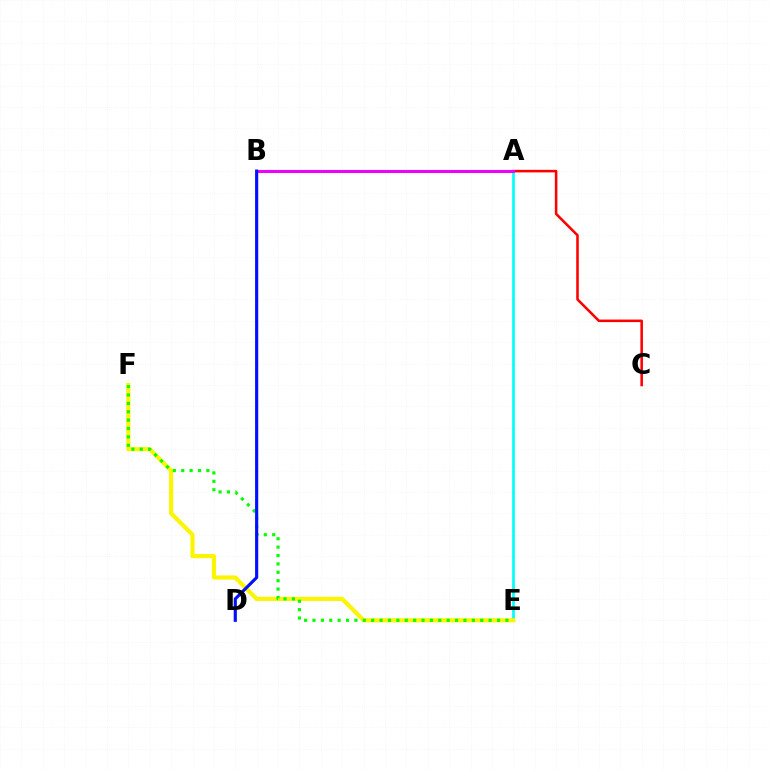{('A', 'C'): [{'color': '#ff0000', 'line_style': 'solid', 'thickness': 1.84}], ('A', 'E'): [{'color': '#00fff6', 'line_style': 'solid', 'thickness': 1.94}], ('E', 'F'): [{'color': '#fcf500', 'line_style': 'solid', 'thickness': 2.97}, {'color': '#08ff00', 'line_style': 'dotted', 'thickness': 2.28}], ('A', 'B'): [{'color': '#ee00ff', 'line_style': 'solid', 'thickness': 2.19}], ('B', 'D'): [{'color': '#0010ff', 'line_style': 'solid', 'thickness': 2.26}]}